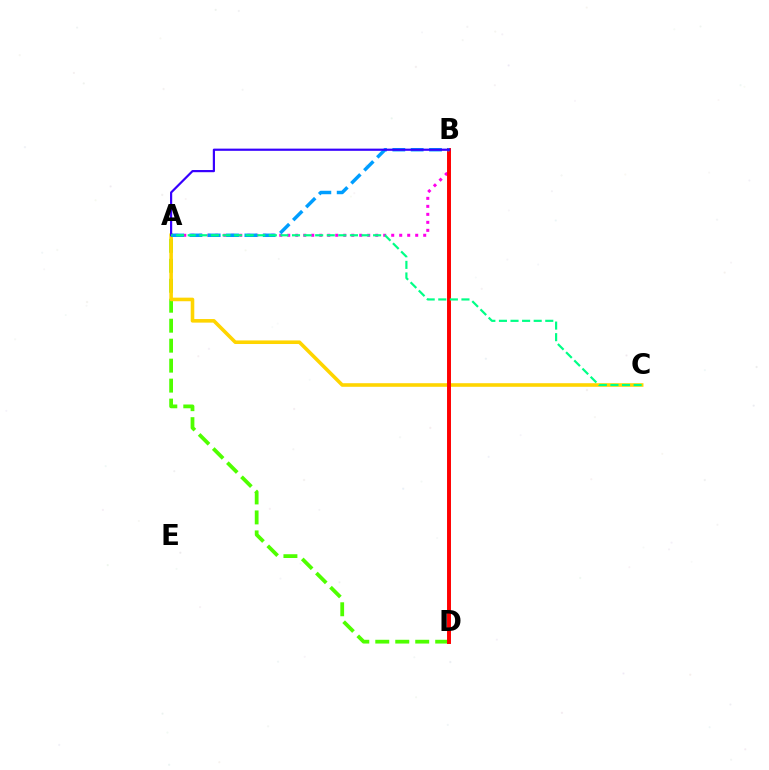{('A', 'D'): [{'color': '#4fff00', 'line_style': 'dashed', 'thickness': 2.71}], ('A', 'B'): [{'color': '#ff00ed', 'line_style': 'dotted', 'thickness': 2.17}, {'color': '#009eff', 'line_style': 'dashed', 'thickness': 2.49}, {'color': '#3700ff', 'line_style': 'solid', 'thickness': 1.58}], ('A', 'C'): [{'color': '#ffd500', 'line_style': 'solid', 'thickness': 2.58}, {'color': '#00ff86', 'line_style': 'dashed', 'thickness': 1.57}], ('B', 'D'): [{'color': '#ff0000', 'line_style': 'solid', 'thickness': 2.84}]}